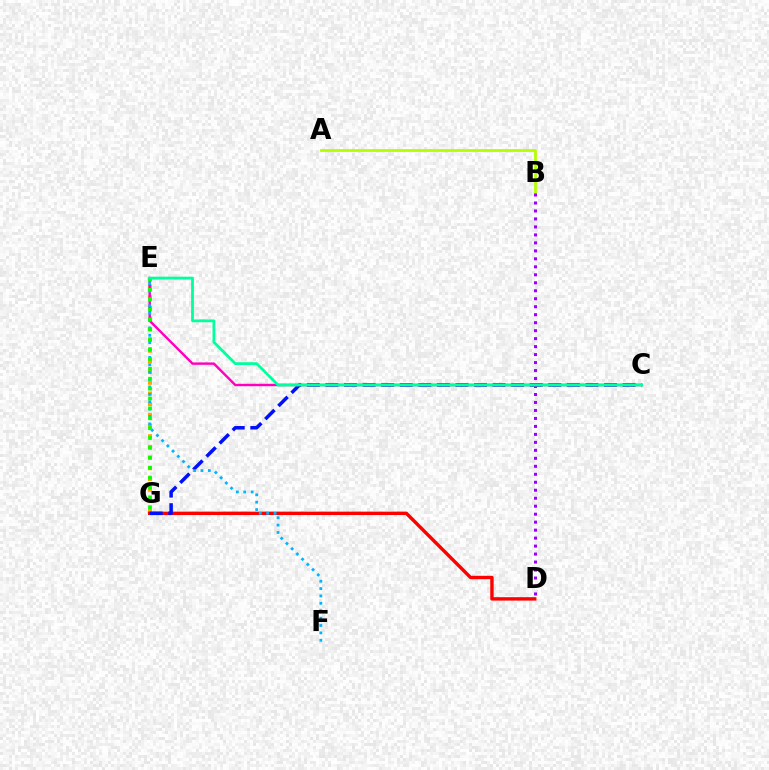{('E', 'G'): [{'color': '#ffa500', 'line_style': 'dotted', 'thickness': 2.9}, {'color': '#08ff00', 'line_style': 'dotted', 'thickness': 2.69}], ('D', 'G'): [{'color': '#ff0000', 'line_style': 'solid', 'thickness': 2.45}], ('C', 'G'): [{'color': '#0010ff', 'line_style': 'dashed', 'thickness': 2.52}], ('C', 'E'): [{'color': '#ff00bd', 'line_style': 'solid', 'thickness': 1.74}, {'color': '#00ff9d', 'line_style': 'solid', 'thickness': 2.0}], ('A', 'B'): [{'color': '#b3ff00', 'line_style': 'solid', 'thickness': 2.01}], ('E', 'F'): [{'color': '#00b5ff', 'line_style': 'dotted', 'thickness': 2.01}], ('B', 'D'): [{'color': '#9b00ff', 'line_style': 'dotted', 'thickness': 2.17}]}